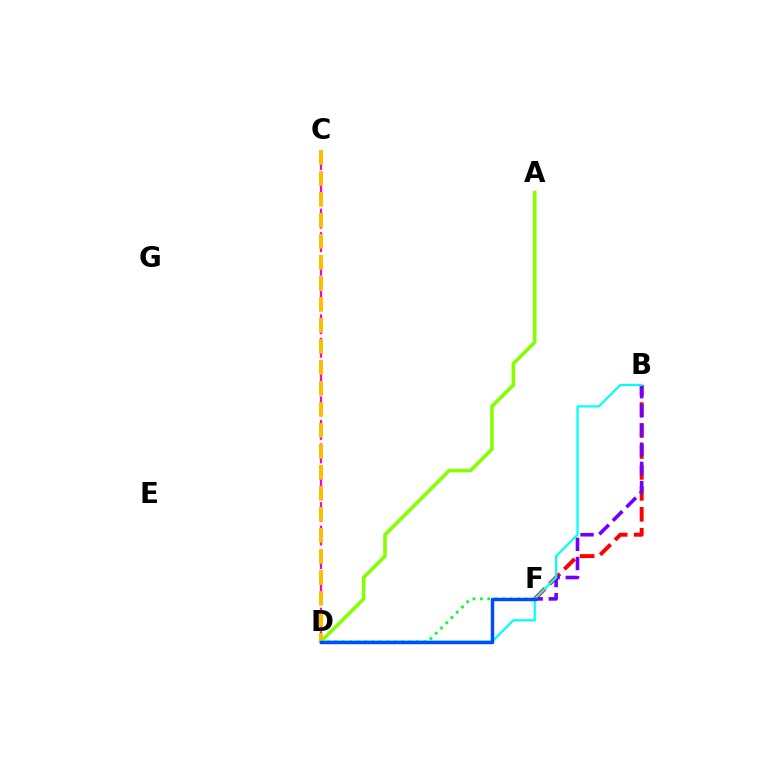{('C', 'D'): [{'color': '#ff00cf', 'line_style': 'dashed', 'thickness': 1.59}, {'color': '#ffbd00', 'line_style': 'dashed', 'thickness': 2.85}], ('B', 'F'): [{'color': '#ff0000', 'line_style': 'dashed', 'thickness': 2.85}, {'color': '#7200ff', 'line_style': 'dashed', 'thickness': 2.61}], ('A', 'D'): [{'color': '#84ff00', 'line_style': 'solid', 'thickness': 2.59}], ('D', 'F'): [{'color': '#00ff39', 'line_style': 'dotted', 'thickness': 2.02}, {'color': '#004bff', 'line_style': 'solid', 'thickness': 2.46}], ('B', 'D'): [{'color': '#00fff6', 'line_style': 'solid', 'thickness': 1.59}]}